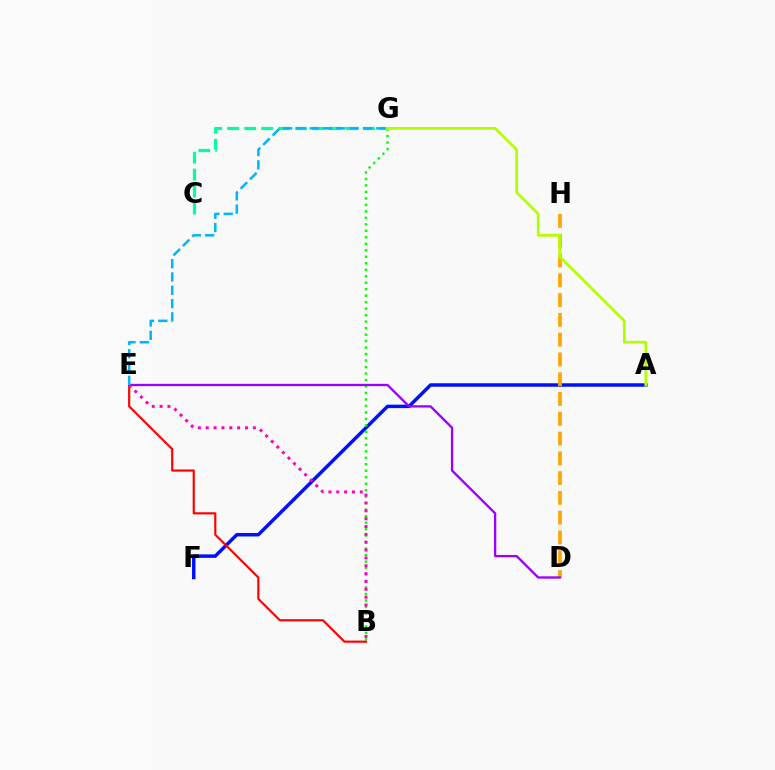{('C', 'G'): [{'color': '#00ff9d', 'line_style': 'dashed', 'thickness': 2.3}], ('A', 'F'): [{'color': '#0010ff', 'line_style': 'solid', 'thickness': 2.49}], ('D', 'H'): [{'color': '#ffa500', 'line_style': 'dashed', 'thickness': 2.69}], ('B', 'G'): [{'color': '#08ff00', 'line_style': 'dotted', 'thickness': 1.76}], ('D', 'E'): [{'color': '#9b00ff', 'line_style': 'solid', 'thickness': 1.67}], ('A', 'G'): [{'color': '#b3ff00', 'line_style': 'solid', 'thickness': 1.98}], ('B', 'E'): [{'color': '#ff0000', 'line_style': 'solid', 'thickness': 1.55}, {'color': '#ff00bd', 'line_style': 'dotted', 'thickness': 2.13}], ('E', 'G'): [{'color': '#00b5ff', 'line_style': 'dashed', 'thickness': 1.81}]}